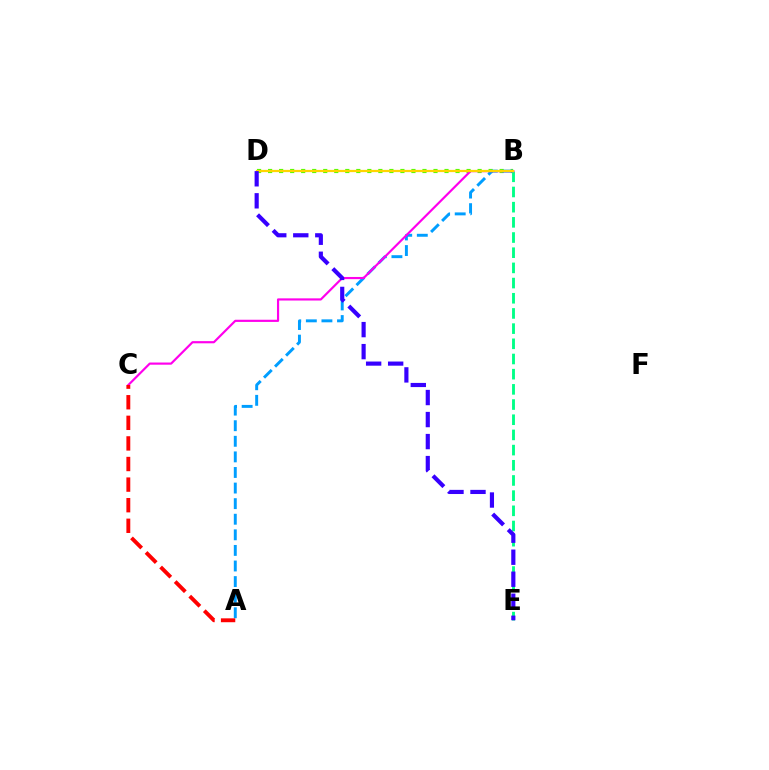{('B', 'D'): [{'color': '#4fff00', 'line_style': 'dotted', 'thickness': 3.0}, {'color': '#ffd500', 'line_style': 'solid', 'thickness': 1.61}], ('A', 'B'): [{'color': '#009eff', 'line_style': 'dashed', 'thickness': 2.12}], ('B', 'E'): [{'color': '#00ff86', 'line_style': 'dashed', 'thickness': 2.06}], ('B', 'C'): [{'color': '#ff00ed', 'line_style': 'solid', 'thickness': 1.57}], ('A', 'C'): [{'color': '#ff0000', 'line_style': 'dashed', 'thickness': 2.8}], ('D', 'E'): [{'color': '#3700ff', 'line_style': 'dashed', 'thickness': 2.99}]}